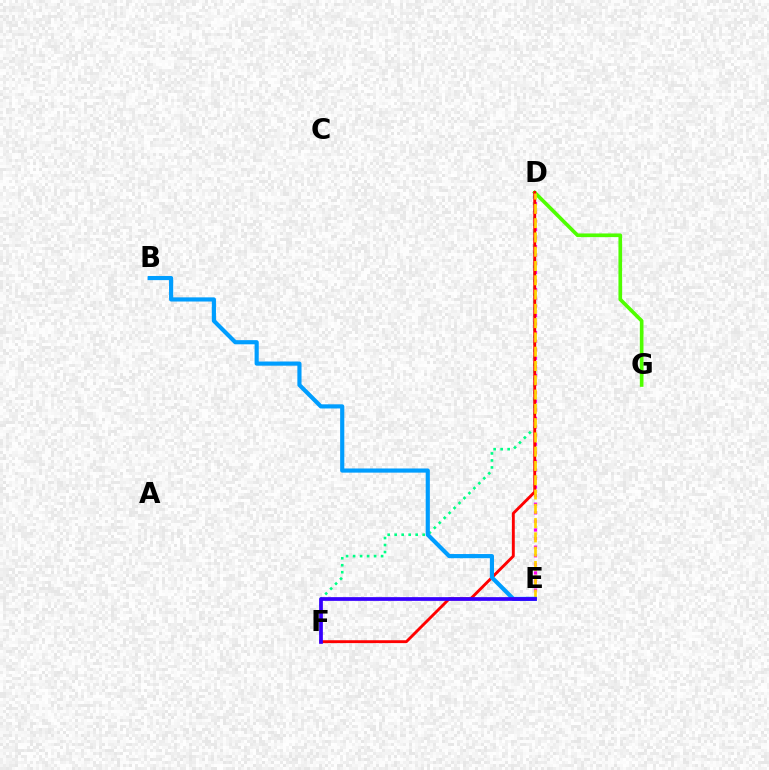{('D', 'F'): [{'color': '#00ff86', 'line_style': 'dotted', 'thickness': 1.9}, {'color': '#ff0000', 'line_style': 'solid', 'thickness': 2.07}], ('D', 'E'): [{'color': '#ff00ed', 'line_style': 'dotted', 'thickness': 2.33}, {'color': '#ffd500', 'line_style': 'dashed', 'thickness': 1.94}], ('D', 'G'): [{'color': '#4fff00', 'line_style': 'solid', 'thickness': 2.63}], ('B', 'E'): [{'color': '#009eff', 'line_style': 'solid', 'thickness': 2.99}], ('E', 'F'): [{'color': '#3700ff', 'line_style': 'solid', 'thickness': 2.68}]}